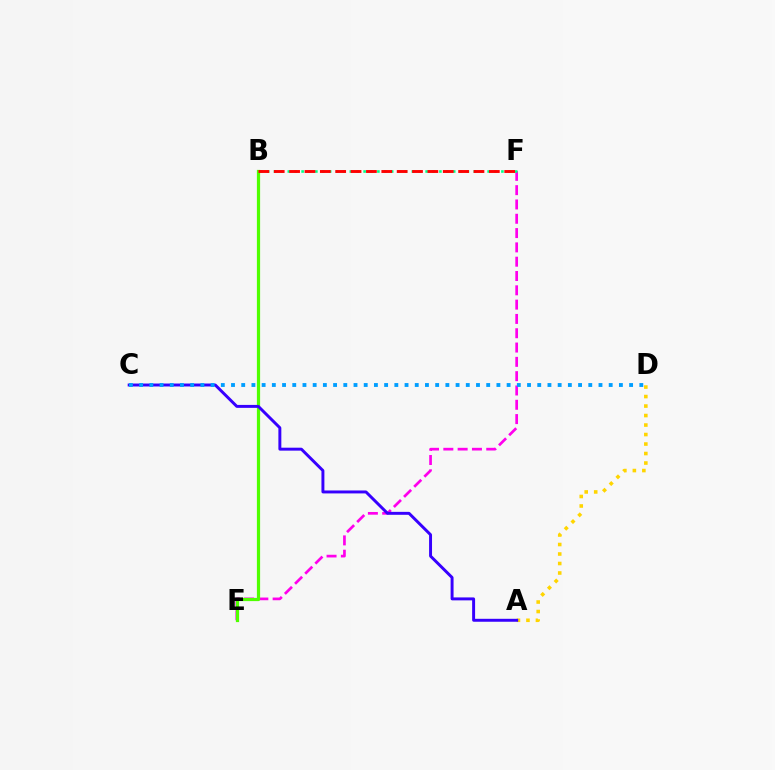{('E', 'F'): [{'color': '#ff00ed', 'line_style': 'dashed', 'thickness': 1.94}], ('B', 'E'): [{'color': '#4fff00', 'line_style': 'solid', 'thickness': 2.32}], ('A', 'D'): [{'color': '#ffd500', 'line_style': 'dotted', 'thickness': 2.58}], ('A', 'C'): [{'color': '#3700ff', 'line_style': 'solid', 'thickness': 2.12}], ('C', 'D'): [{'color': '#009eff', 'line_style': 'dotted', 'thickness': 2.77}], ('B', 'F'): [{'color': '#00ff86', 'line_style': 'dotted', 'thickness': 1.87}, {'color': '#ff0000', 'line_style': 'dashed', 'thickness': 2.09}]}